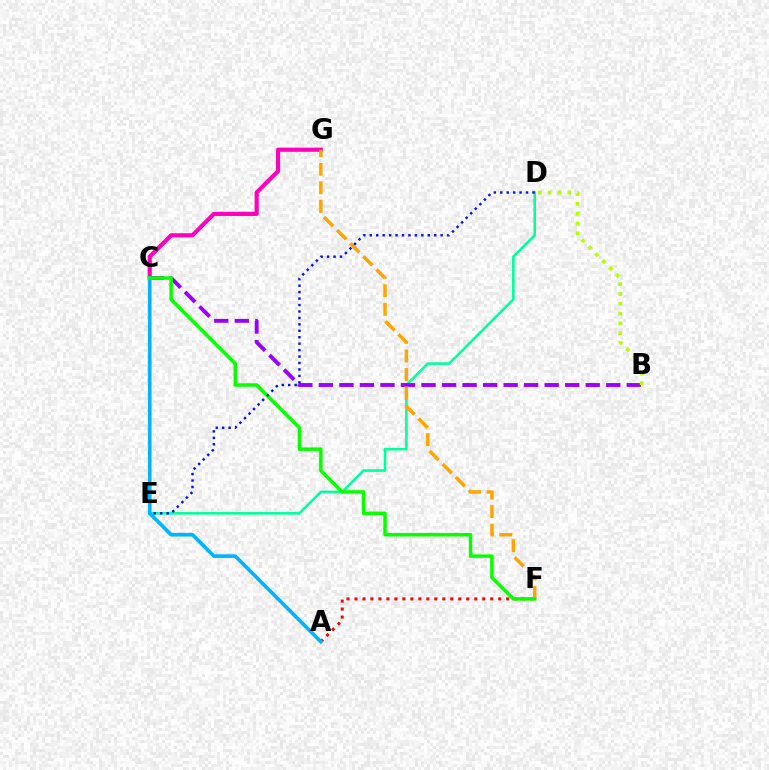{('C', 'G'): [{'color': '#ff00bd', 'line_style': 'solid', 'thickness': 2.99}], ('D', 'E'): [{'color': '#00ff9d', 'line_style': 'solid', 'thickness': 1.85}, {'color': '#0010ff', 'line_style': 'dotted', 'thickness': 1.75}], ('A', 'F'): [{'color': '#ff0000', 'line_style': 'dotted', 'thickness': 2.17}], ('B', 'C'): [{'color': '#9b00ff', 'line_style': 'dashed', 'thickness': 2.79}], ('A', 'C'): [{'color': '#00b5ff', 'line_style': 'solid', 'thickness': 2.64}], ('B', 'D'): [{'color': '#b3ff00', 'line_style': 'dotted', 'thickness': 2.66}], ('F', 'G'): [{'color': '#ffa500', 'line_style': 'dashed', 'thickness': 2.51}], ('C', 'F'): [{'color': '#08ff00', 'line_style': 'solid', 'thickness': 2.53}]}